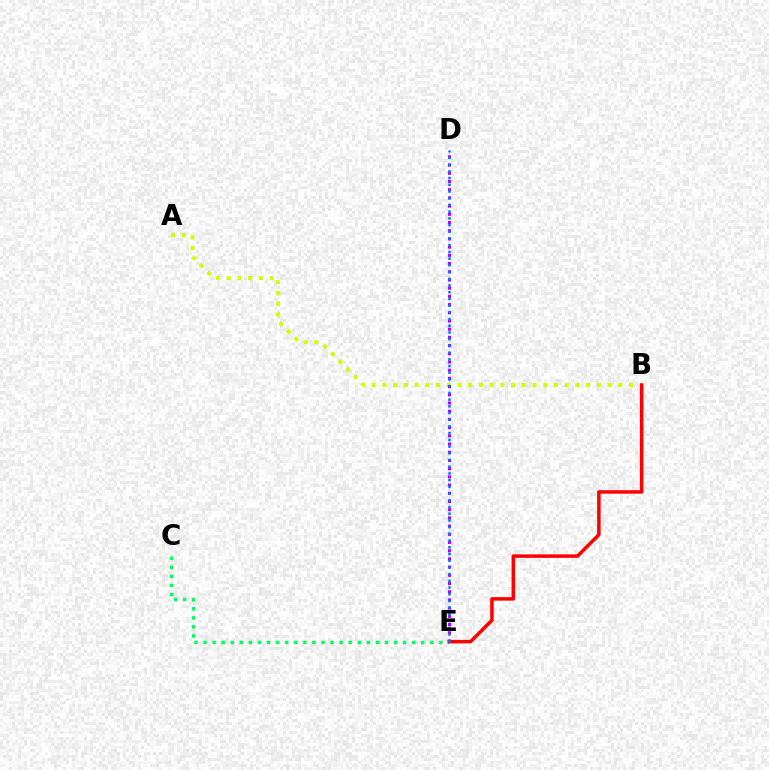{('A', 'B'): [{'color': '#d1ff00', 'line_style': 'dotted', 'thickness': 2.91}], ('C', 'E'): [{'color': '#00ff5c', 'line_style': 'dotted', 'thickness': 2.46}], ('D', 'E'): [{'color': '#b900ff', 'line_style': 'dotted', 'thickness': 2.23}, {'color': '#0074ff', 'line_style': 'dotted', 'thickness': 1.82}], ('B', 'E'): [{'color': '#ff0000', 'line_style': 'solid', 'thickness': 2.51}]}